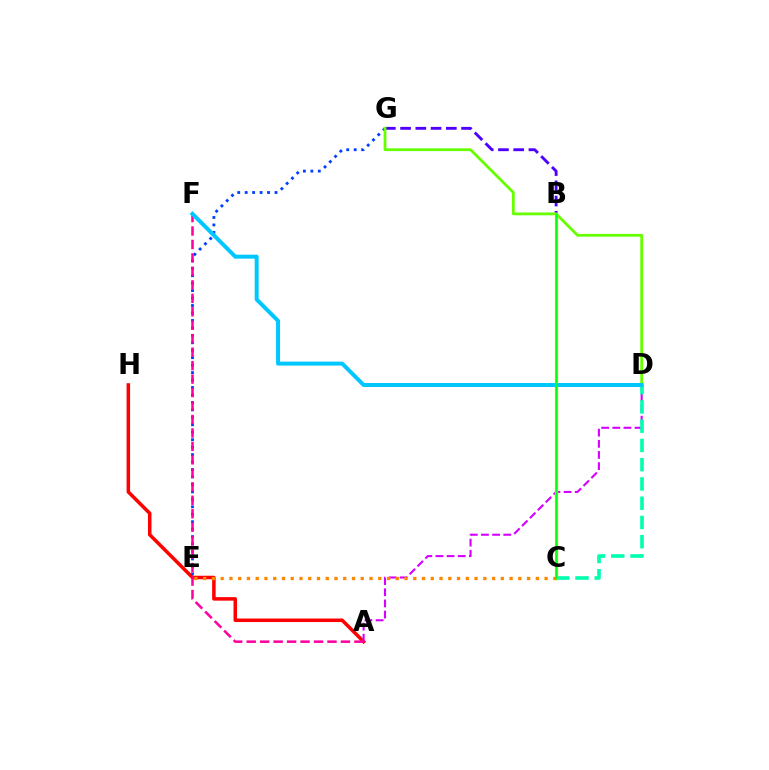{('B', 'G'): [{'color': '#4f00ff', 'line_style': 'dashed', 'thickness': 2.07}], ('A', 'H'): [{'color': '#ff0000', 'line_style': 'solid', 'thickness': 2.54}], ('E', 'G'): [{'color': '#003fff', 'line_style': 'dotted', 'thickness': 2.03}], ('D', 'G'): [{'color': '#66ff00', 'line_style': 'solid', 'thickness': 2.0}], ('A', 'D'): [{'color': '#d600ff', 'line_style': 'dashed', 'thickness': 1.51}], ('C', 'D'): [{'color': '#00ffaf', 'line_style': 'dashed', 'thickness': 2.62}], ('A', 'F'): [{'color': '#ff00a0', 'line_style': 'dashed', 'thickness': 1.83}], ('B', 'C'): [{'color': '#eeff00', 'line_style': 'solid', 'thickness': 2.39}, {'color': '#00ff27', 'line_style': 'solid', 'thickness': 1.81}], ('C', 'E'): [{'color': '#ff8800', 'line_style': 'dotted', 'thickness': 2.38}], ('D', 'F'): [{'color': '#00c7ff', 'line_style': 'solid', 'thickness': 2.87}]}